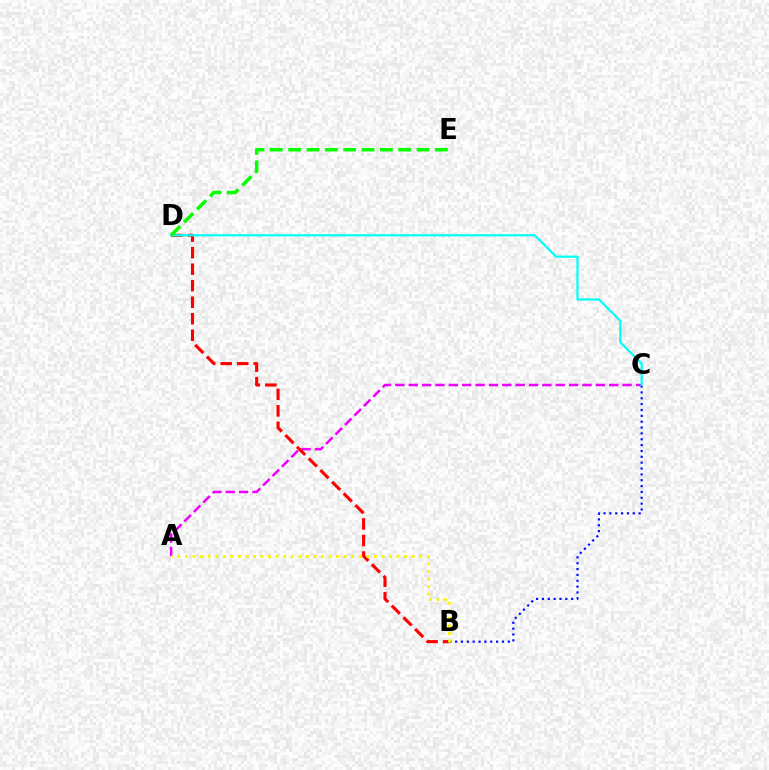{('A', 'C'): [{'color': '#ee00ff', 'line_style': 'dashed', 'thickness': 1.82}], ('B', 'C'): [{'color': '#0010ff', 'line_style': 'dotted', 'thickness': 1.59}], ('B', 'D'): [{'color': '#ff0000', 'line_style': 'dashed', 'thickness': 2.24}], ('C', 'D'): [{'color': '#00fff6', 'line_style': 'solid', 'thickness': 1.59}], ('D', 'E'): [{'color': '#08ff00', 'line_style': 'dashed', 'thickness': 2.49}], ('A', 'B'): [{'color': '#fcf500', 'line_style': 'dotted', 'thickness': 2.05}]}